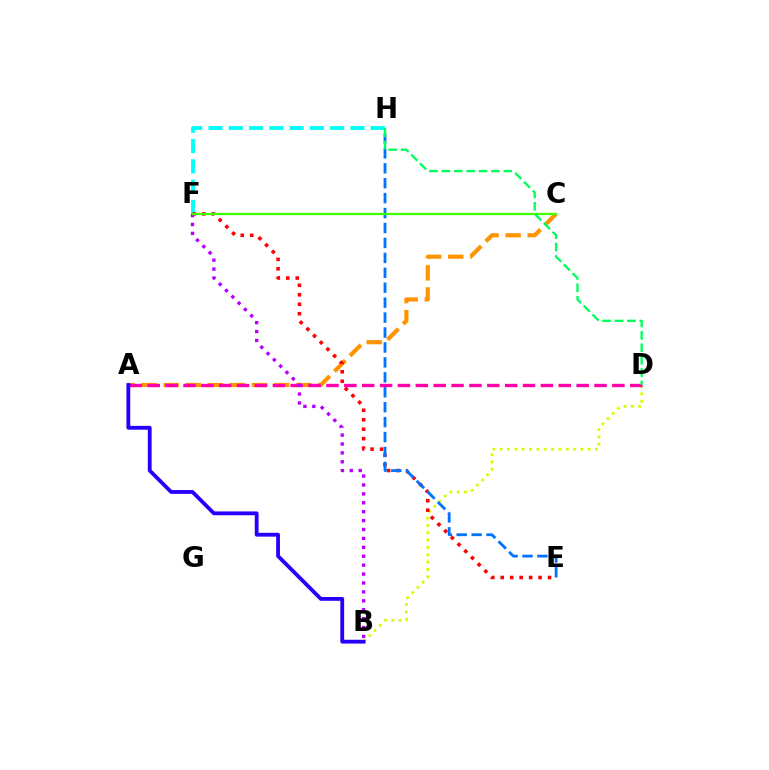{('B', 'D'): [{'color': '#d1ff00', 'line_style': 'dotted', 'thickness': 1.99}], ('A', 'C'): [{'color': '#ff9400', 'line_style': 'dashed', 'thickness': 3.0}], ('F', 'H'): [{'color': '#00fff6', 'line_style': 'dashed', 'thickness': 2.76}], ('E', 'F'): [{'color': '#ff0000', 'line_style': 'dotted', 'thickness': 2.57}], ('E', 'H'): [{'color': '#0074ff', 'line_style': 'dashed', 'thickness': 2.03}], ('A', 'D'): [{'color': '#ff00ac', 'line_style': 'dashed', 'thickness': 2.43}], ('B', 'F'): [{'color': '#b900ff', 'line_style': 'dotted', 'thickness': 2.42}], ('A', 'B'): [{'color': '#2500ff', 'line_style': 'solid', 'thickness': 2.75}], ('C', 'F'): [{'color': '#3dff00', 'line_style': 'solid', 'thickness': 1.63}], ('D', 'H'): [{'color': '#00ff5c', 'line_style': 'dashed', 'thickness': 1.68}]}